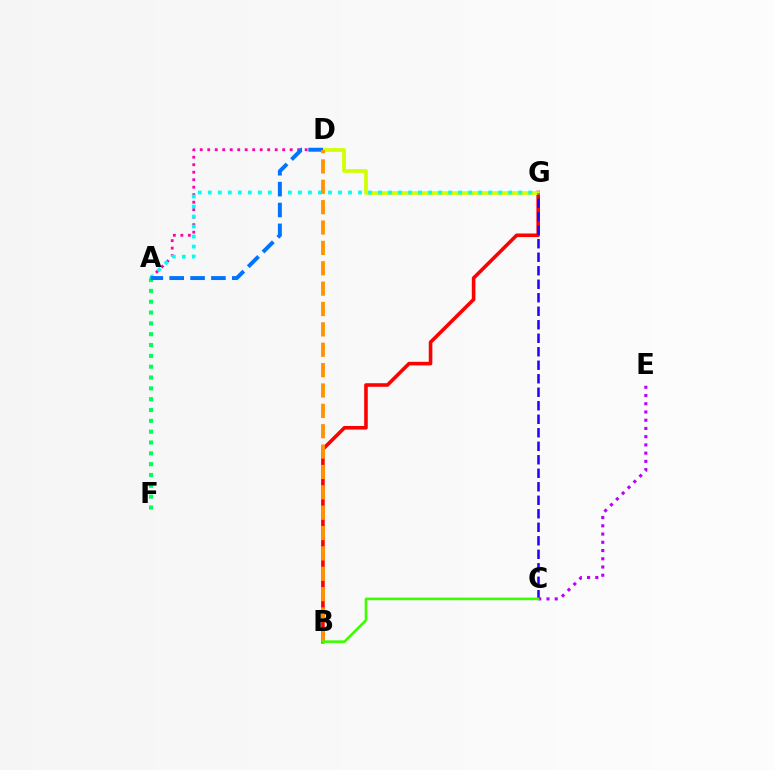{('A', 'F'): [{'color': '#00ff5c', 'line_style': 'dotted', 'thickness': 2.94}], ('B', 'G'): [{'color': '#ff0000', 'line_style': 'solid', 'thickness': 2.59}], ('D', 'G'): [{'color': '#d1ff00', 'line_style': 'solid', 'thickness': 2.67}], ('A', 'D'): [{'color': '#ff00ac', 'line_style': 'dotted', 'thickness': 2.04}, {'color': '#0074ff', 'line_style': 'dashed', 'thickness': 2.84}], ('C', 'E'): [{'color': '#b900ff', 'line_style': 'dotted', 'thickness': 2.24}], ('A', 'G'): [{'color': '#00fff6', 'line_style': 'dotted', 'thickness': 2.72}], ('C', 'G'): [{'color': '#2500ff', 'line_style': 'dashed', 'thickness': 1.83}], ('B', 'D'): [{'color': '#ff9400', 'line_style': 'dashed', 'thickness': 2.77}], ('B', 'C'): [{'color': '#3dff00', 'line_style': 'solid', 'thickness': 1.88}]}